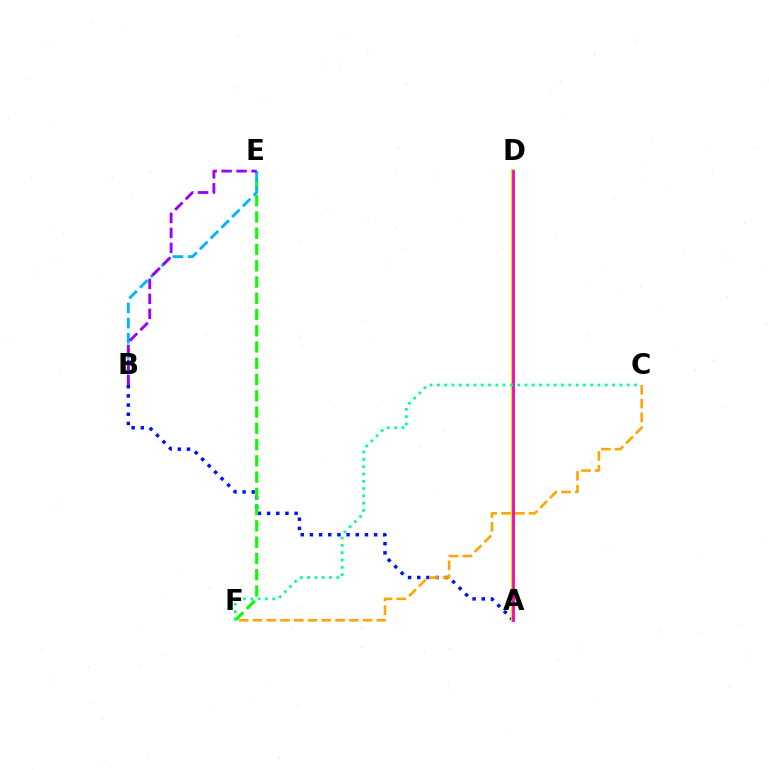{('A', 'B'): [{'color': '#0010ff', 'line_style': 'dotted', 'thickness': 2.49}], ('A', 'D'): [{'color': '#ff0000', 'line_style': 'solid', 'thickness': 1.78}, {'color': '#b3ff00', 'line_style': 'solid', 'thickness': 2.85}, {'color': '#ff00bd', 'line_style': 'solid', 'thickness': 1.98}], ('C', 'F'): [{'color': '#ffa500', 'line_style': 'dashed', 'thickness': 1.87}, {'color': '#00ff9d', 'line_style': 'dotted', 'thickness': 1.98}], ('E', 'F'): [{'color': '#08ff00', 'line_style': 'dashed', 'thickness': 2.21}], ('B', 'E'): [{'color': '#00b5ff', 'line_style': 'dashed', 'thickness': 2.06}, {'color': '#9b00ff', 'line_style': 'dashed', 'thickness': 2.03}]}